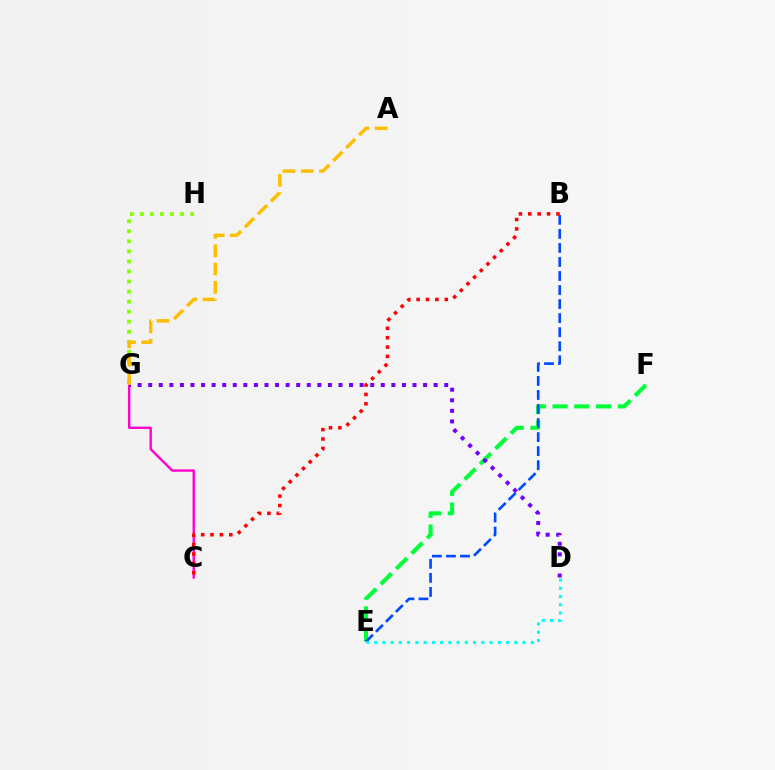{('E', 'F'): [{'color': '#00ff39', 'line_style': 'dashed', 'thickness': 2.95}], ('C', 'G'): [{'color': '#ff00cf', 'line_style': 'solid', 'thickness': 1.72}], ('B', 'E'): [{'color': '#004bff', 'line_style': 'dashed', 'thickness': 1.91}], ('B', 'C'): [{'color': '#ff0000', 'line_style': 'dotted', 'thickness': 2.55}], ('D', 'G'): [{'color': '#7200ff', 'line_style': 'dotted', 'thickness': 2.87}], ('G', 'H'): [{'color': '#84ff00', 'line_style': 'dotted', 'thickness': 2.73}], ('A', 'G'): [{'color': '#ffbd00', 'line_style': 'dashed', 'thickness': 2.49}], ('D', 'E'): [{'color': '#00fff6', 'line_style': 'dotted', 'thickness': 2.24}]}